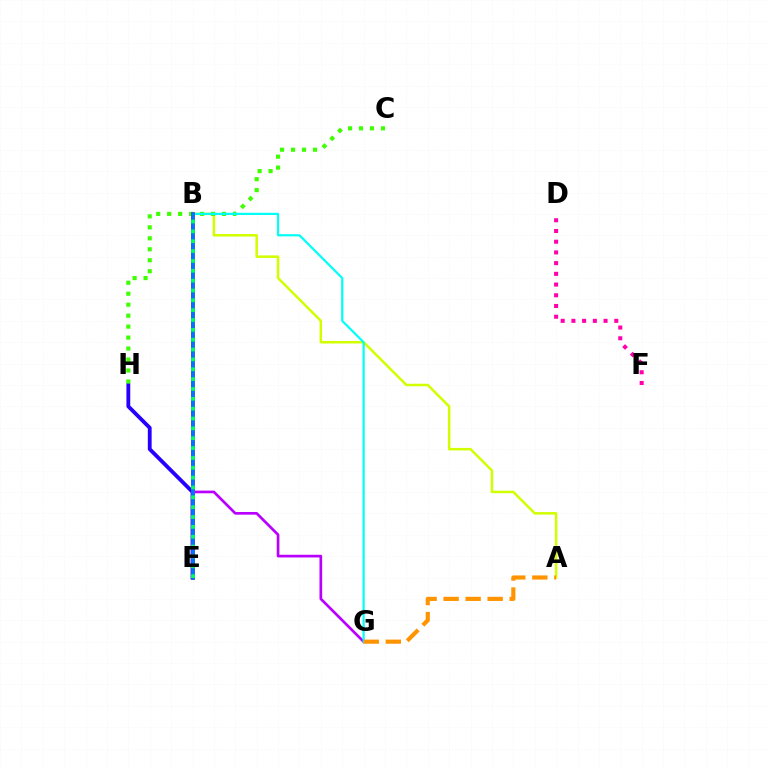{('E', 'H'): [{'color': '#2500ff', 'line_style': 'solid', 'thickness': 2.75}], ('B', 'G'): [{'color': '#b900ff', 'line_style': 'solid', 'thickness': 1.94}, {'color': '#00fff6', 'line_style': 'solid', 'thickness': 1.58}], ('A', 'B'): [{'color': '#d1ff00', 'line_style': 'solid', 'thickness': 1.81}], ('D', 'F'): [{'color': '#ff00ac', 'line_style': 'dotted', 'thickness': 2.91}], ('C', 'H'): [{'color': '#3dff00', 'line_style': 'dotted', 'thickness': 2.98}], ('B', 'E'): [{'color': '#ff0000', 'line_style': 'solid', 'thickness': 2.53}, {'color': '#0074ff', 'line_style': 'solid', 'thickness': 2.59}, {'color': '#00ff5c', 'line_style': 'dotted', 'thickness': 2.68}], ('A', 'G'): [{'color': '#ff9400', 'line_style': 'dashed', 'thickness': 2.99}]}